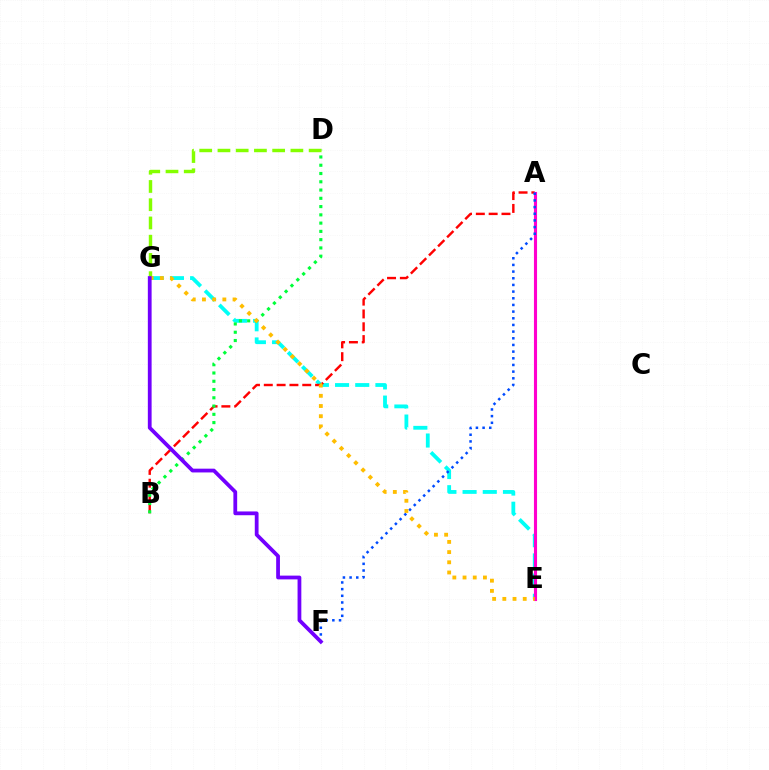{('E', 'G'): [{'color': '#00fff6', 'line_style': 'dashed', 'thickness': 2.74}, {'color': '#ffbd00', 'line_style': 'dotted', 'thickness': 2.77}], ('A', 'B'): [{'color': '#ff0000', 'line_style': 'dashed', 'thickness': 1.74}], ('B', 'D'): [{'color': '#00ff39', 'line_style': 'dotted', 'thickness': 2.25}], ('D', 'G'): [{'color': '#84ff00', 'line_style': 'dashed', 'thickness': 2.48}], ('A', 'E'): [{'color': '#ff00cf', 'line_style': 'solid', 'thickness': 2.24}], ('A', 'F'): [{'color': '#004bff', 'line_style': 'dotted', 'thickness': 1.81}], ('F', 'G'): [{'color': '#7200ff', 'line_style': 'solid', 'thickness': 2.72}]}